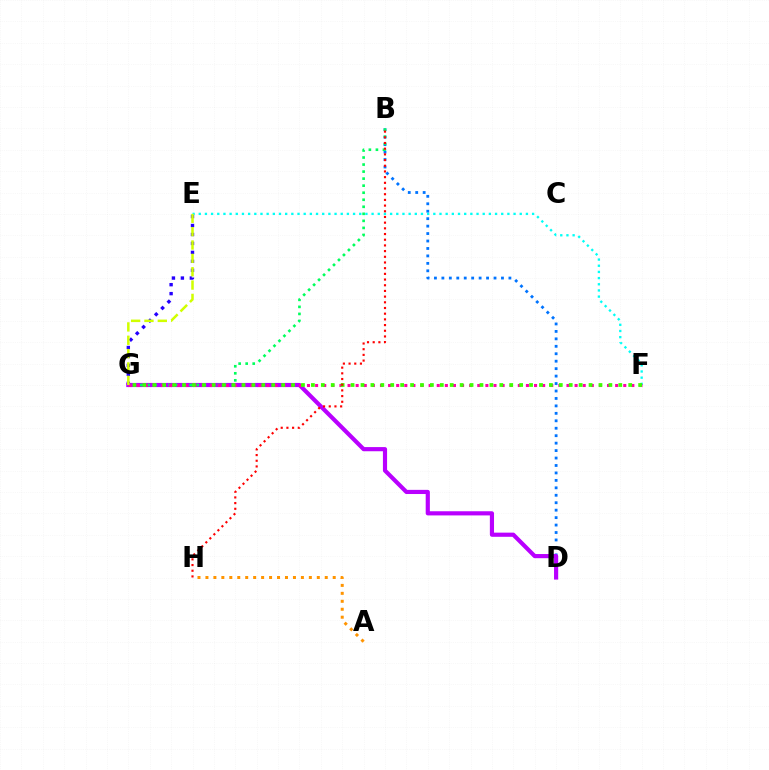{('B', 'D'): [{'color': '#0074ff', 'line_style': 'dotted', 'thickness': 2.02}], ('E', 'G'): [{'color': '#2500ff', 'line_style': 'dotted', 'thickness': 2.43}, {'color': '#d1ff00', 'line_style': 'dashed', 'thickness': 1.81}], ('D', 'G'): [{'color': '#b900ff', 'line_style': 'solid', 'thickness': 3.0}], ('B', 'G'): [{'color': '#00ff5c', 'line_style': 'dotted', 'thickness': 1.91}], ('E', 'F'): [{'color': '#00fff6', 'line_style': 'dotted', 'thickness': 1.68}], ('F', 'G'): [{'color': '#ff00ac', 'line_style': 'dotted', 'thickness': 2.2}, {'color': '#3dff00', 'line_style': 'dotted', 'thickness': 2.69}], ('A', 'H'): [{'color': '#ff9400', 'line_style': 'dotted', 'thickness': 2.16}], ('B', 'H'): [{'color': '#ff0000', 'line_style': 'dotted', 'thickness': 1.55}]}